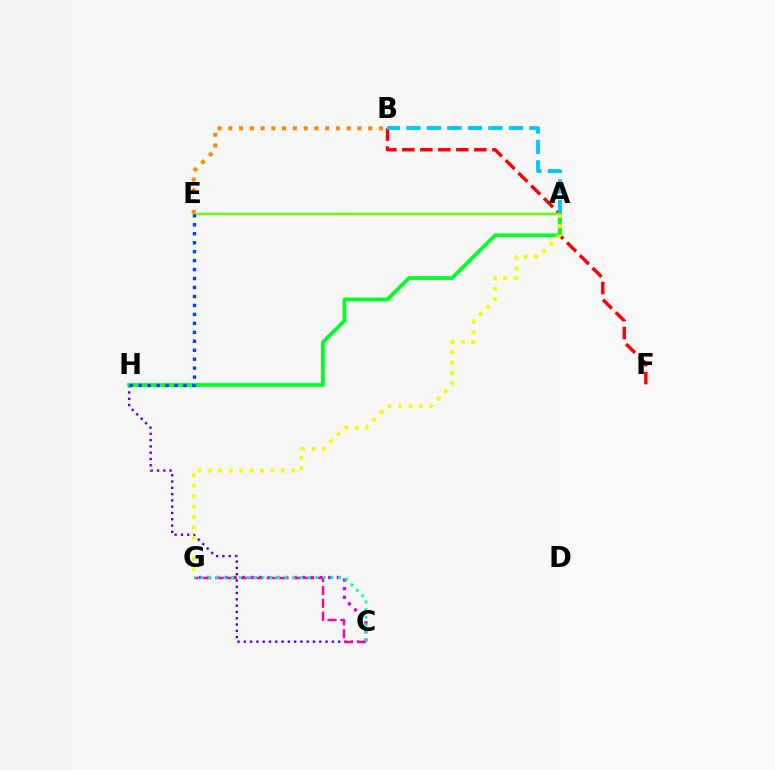{('B', 'F'): [{'color': '#ff0000', 'line_style': 'dashed', 'thickness': 2.44}], ('C', 'H'): [{'color': '#4f00ff', 'line_style': 'dotted', 'thickness': 1.71}], ('A', 'H'): [{'color': '#00ff27', 'line_style': 'solid', 'thickness': 2.72}], ('A', 'E'): [{'color': '#66ff00', 'line_style': 'solid', 'thickness': 1.77}], ('C', 'G'): [{'color': '#d600ff', 'line_style': 'dotted', 'thickness': 2.34}, {'color': '#ff00a0', 'line_style': 'dashed', 'thickness': 1.75}, {'color': '#00ffaf', 'line_style': 'dotted', 'thickness': 2.08}], ('A', 'B'): [{'color': '#00c7ff', 'line_style': 'dashed', 'thickness': 2.78}], ('A', 'G'): [{'color': '#eeff00', 'line_style': 'dotted', 'thickness': 2.83}], ('B', 'E'): [{'color': '#ff8800', 'line_style': 'dotted', 'thickness': 2.92}], ('E', 'H'): [{'color': '#003fff', 'line_style': 'dotted', 'thickness': 2.43}]}